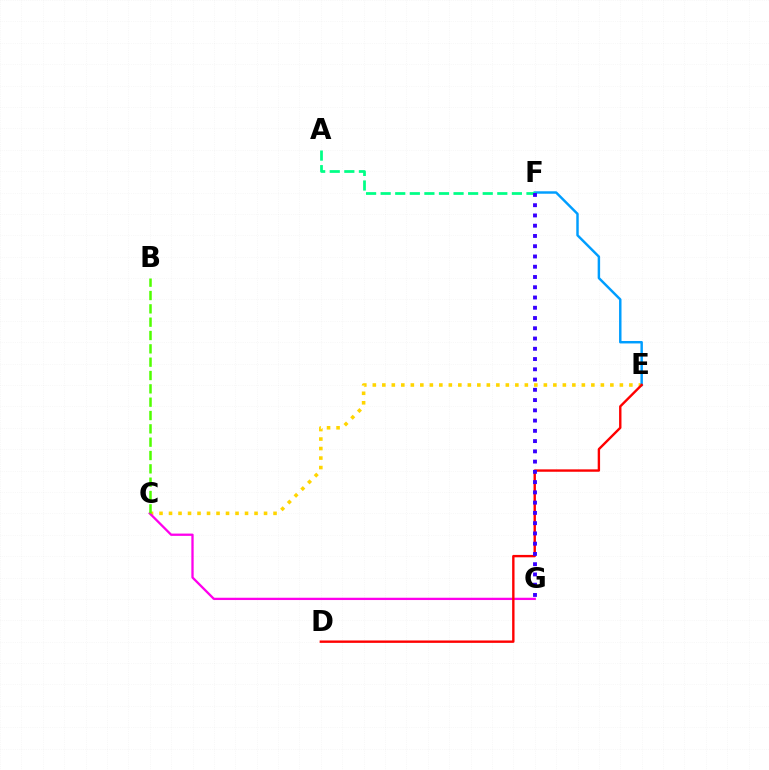{('C', 'E'): [{'color': '#ffd500', 'line_style': 'dotted', 'thickness': 2.58}], ('C', 'G'): [{'color': '#ff00ed', 'line_style': 'solid', 'thickness': 1.65}], ('B', 'C'): [{'color': '#4fff00', 'line_style': 'dashed', 'thickness': 1.81}], ('E', 'F'): [{'color': '#009eff', 'line_style': 'solid', 'thickness': 1.77}], ('D', 'E'): [{'color': '#ff0000', 'line_style': 'solid', 'thickness': 1.72}], ('A', 'F'): [{'color': '#00ff86', 'line_style': 'dashed', 'thickness': 1.98}], ('F', 'G'): [{'color': '#3700ff', 'line_style': 'dotted', 'thickness': 2.79}]}